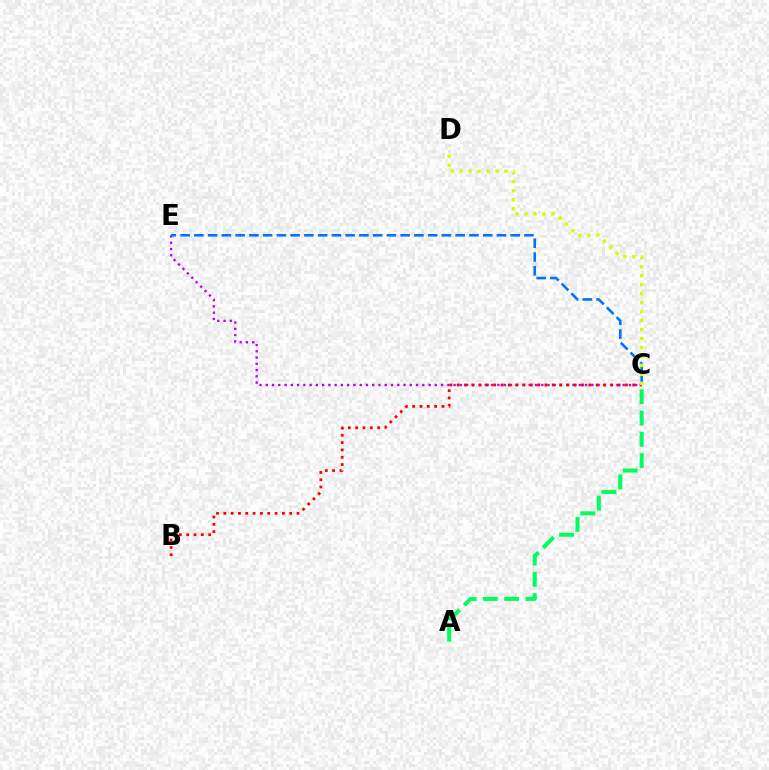{('C', 'E'): [{'color': '#b900ff', 'line_style': 'dotted', 'thickness': 1.7}, {'color': '#0074ff', 'line_style': 'dashed', 'thickness': 1.87}], ('B', 'C'): [{'color': '#ff0000', 'line_style': 'dotted', 'thickness': 1.99}], ('A', 'C'): [{'color': '#00ff5c', 'line_style': 'dashed', 'thickness': 2.9}], ('C', 'D'): [{'color': '#d1ff00', 'line_style': 'dotted', 'thickness': 2.44}]}